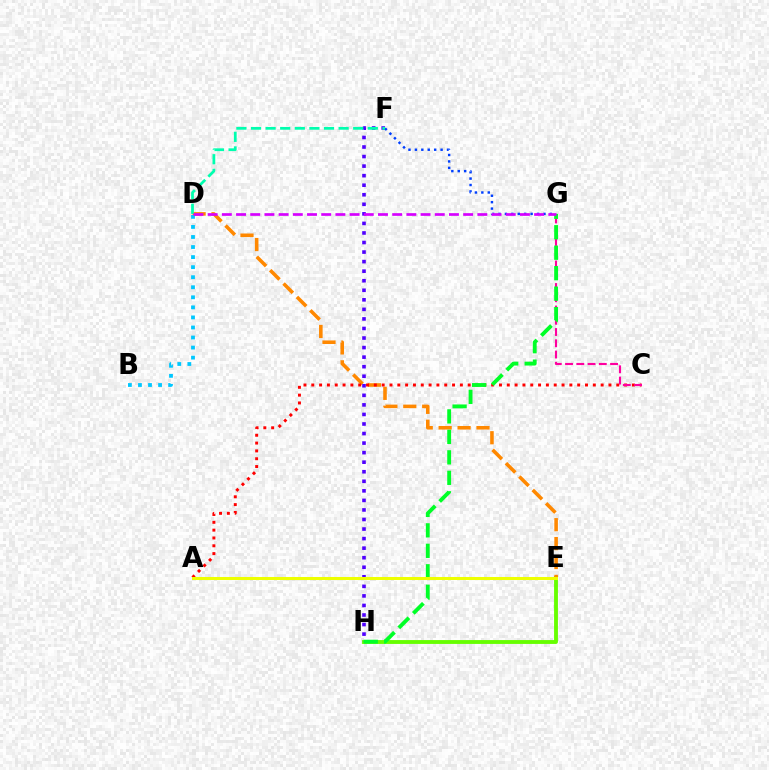{('E', 'H'): [{'color': '#66ff00', 'line_style': 'solid', 'thickness': 2.77}], ('F', 'G'): [{'color': '#003fff', 'line_style': 'dotted', 'thickness': 1.75}], ('D', 'E'): [{'color': '#ff8800', 'line_style': 'dashed', 'thickness': 2.57}], ('F', 'H'): [{'color': '#4f00ff', 'line_style': 'dotted', 'thickness': 2.59}], ('B', 'D'): [{'color': '#00c7ff', 'line_style': 'dotted', 'thickness': 2.73}], ('A', 'C'): [{'color': '#ff0000', 'line_style': 'dotted', 'thickness': 2.12}], ('C', 'G'): [{'color': '#ff00a0', 'line_style': 'dashed', 'thickness': 1.53}], ('G', 'H'): [{'color': '#00ff27', 'line_style': 'dashed', 'thickness': 2.78}], ('D', 'F'): [{'color': '#00ffaf', 'line_style': 'dashed', 'thickness': 1.98}], ('D', 'G'): [{'color': '#d600ff', 'line_style': 'dashed', 'thickness': 1.93}], ('A', 'E'): [{'color': '#eeff00', 'line_style': 'solid', 'thickness': 2.18}]}